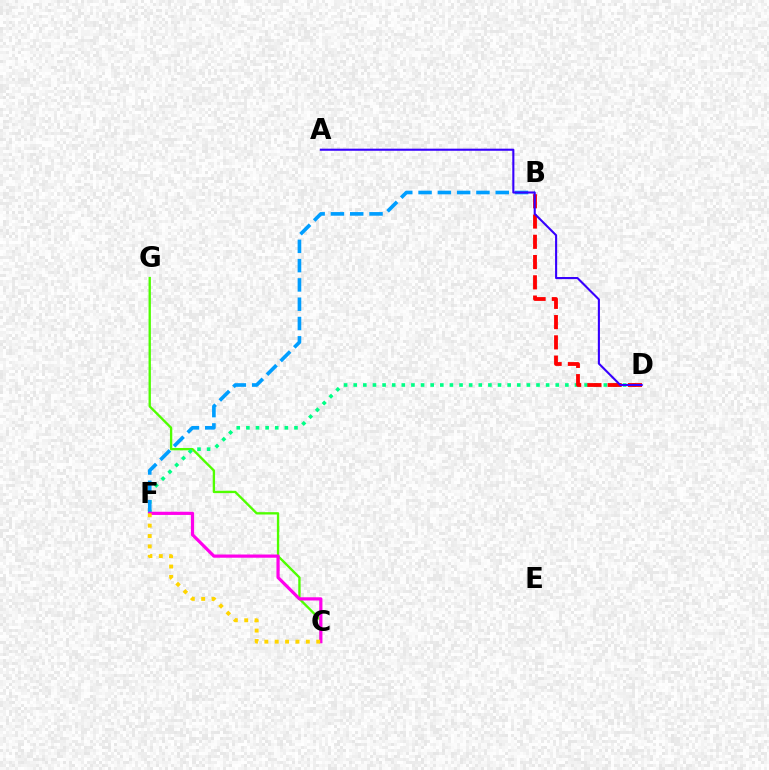{('C', 'G'): [{'color': '#4fff00', 'line_style': 'solid', 'thickness': 1.69}], ('D', 'F'): [{'color': '#00ff86', 'line_style': 'dotted', 'thickness': 2.61}], ('B', 'D'): [{'color': '#ff0000', 'line_style': 'dashed', 'thickness': 2.75}], ('B', 'F'): [{'color': '#009eff', 'line_style': 'dashed', 'thickness': 2.62}], ('C', 'F'): [{'color': '#ff00ed', 'line_style': 'solid', 'thickness': 2.31}, {'color': '#ffd500', 'line_style': 'dotted', 'thickness': 2.82}], ('A', 'D'): [{'color': '#3700ff', 'line_style': 'solid', 'thickness': 1.51}]}